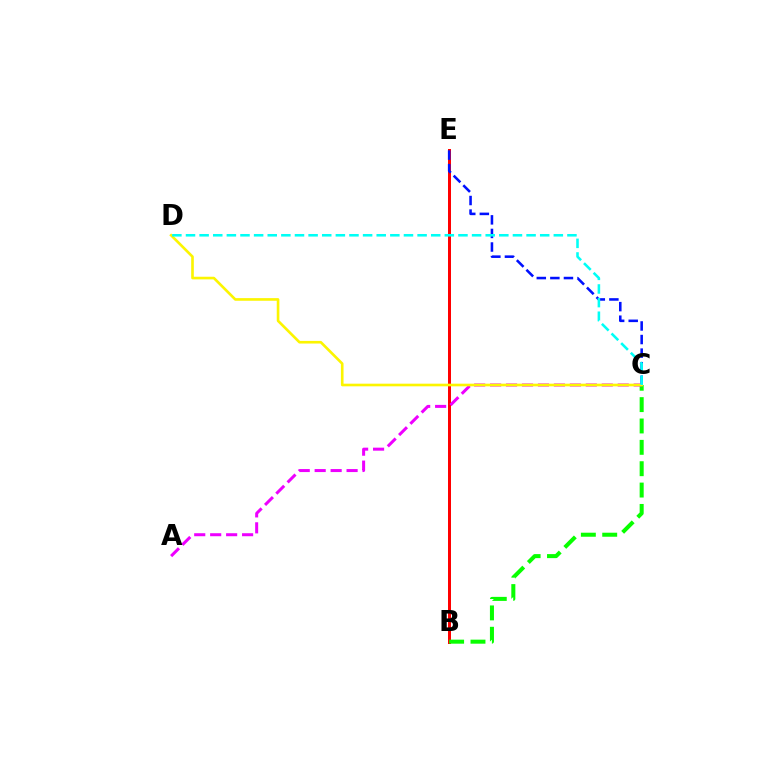{('B', 'E'): [{'color': '#ff0000', 'line_style': 'solid', 'thickness': 2.16}], ('B', 'C'): [{'color': '#08ff00', 'line_style': 'dashed', 'thickness': 2.9}], ('A', 'C'): [{'color': '#ee00ff', 'line_style': 'dashed', 'thickness': 2.17}], ('C', 'E'): [{'color': '#0010ff', 'line_style': 'dashed', 'thickness': 1.84}], ('C', 'D'): [{'color': '#fcf500', 'line_style': 'solid', 'thickness': 1.9}, {'color': '#00fff6', 'line_style': 'dashed', 'thickness': 1.85}]}